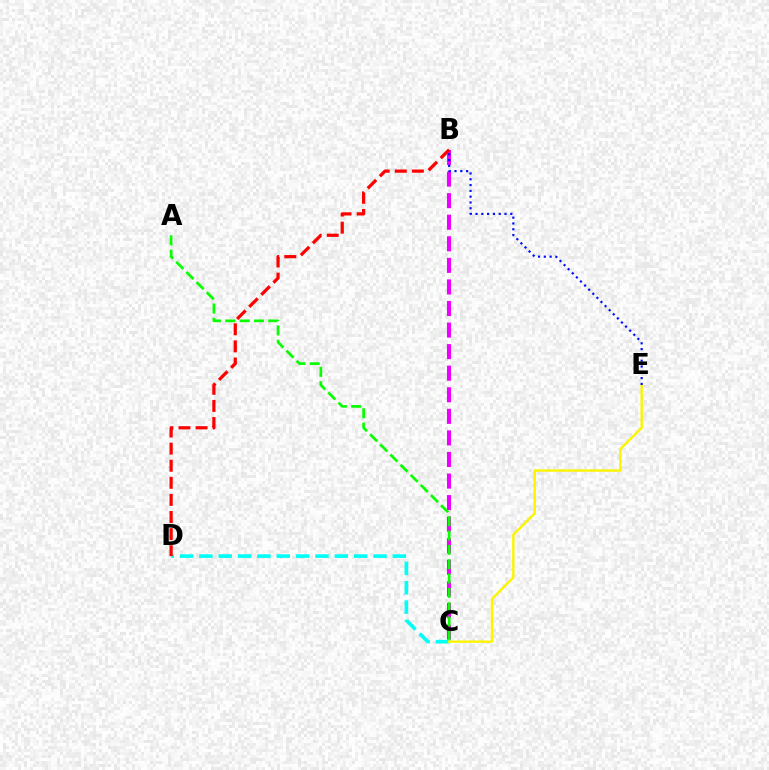{('B', 'C'): [{'color': '#ee00ff', 'line_style': 'dashed', 'thickness': 2.93}], ('A', 'C'): [{'color': '#08ff00', 'line_style': 'dashed', 'thickness': 1.95}], ('C', 'D'): [{'color': '#00fff6', 'line_style': 'dashed', 'thickness': 2.63}], ('B', 'D'): [{'color': '#ff0000', 'line_style': 'dashed', 'thickness': 2.32}], ('C', 'E'): [{'color': '#fcf500', 'line_style': 'solid', 'thickness': 1.73}], ('B', 'E'): [{'color': '#0010ff', 'line_style': 'dotted', 'thickness': 1.58}]}